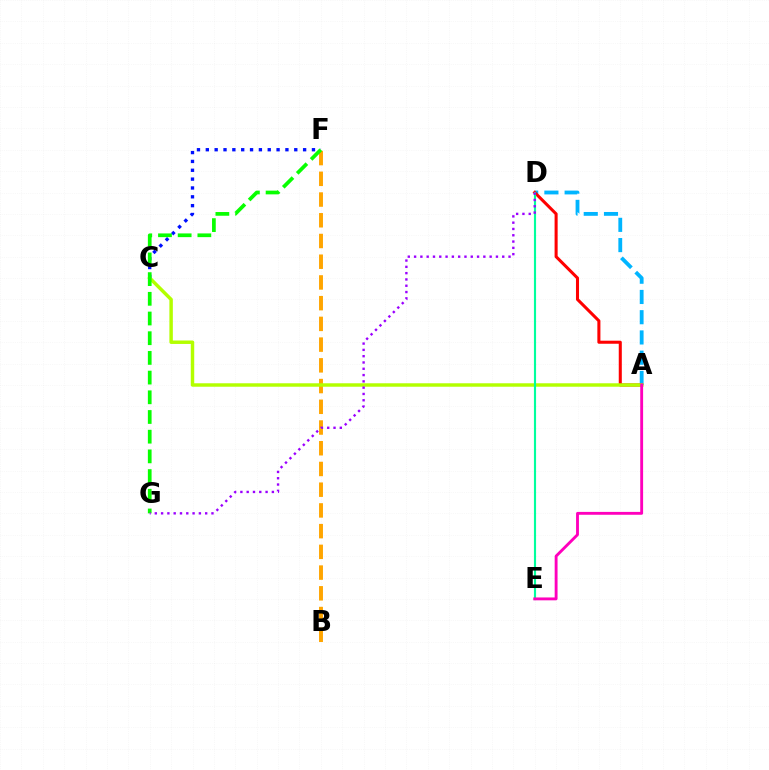{('B', 'F'): [{'color': '#ffa500', 'line_style': 'dashed', 'thickness': 2.82}], ('A', 'D'): [{'color': '#00b5ff', 'line_style': 'dashed', 'thickness': 2.75}, {'color': '#ff0000', 'line_style': 'solid', 'thickness': 2.2}], ('C', 'F'): [{'color': '#0010ff', 'line_style': 'dotted', 'thickness': 2.4}], ('A', 'C'): [{'color': '#b3ff00', 'line_style': 'solid', 'thickness': 2.49}], ('F', 'G'): [{'color': '#08ff00', 'line_style': 'dashed', 'thickness': 2.68}], ('D', 'E'): [{'color': '#00ff9d', 'line_style': 'solid', 'thickness': 1.54}], ('A', 'E'): [{'color': '#ff00bd', 'line_style': 'solid', 'thickness': 2.06}], ('D', 'G'): [{'color': '#9b00ff', 'line_style': 'dotted', 'thickness': 1.71}]}